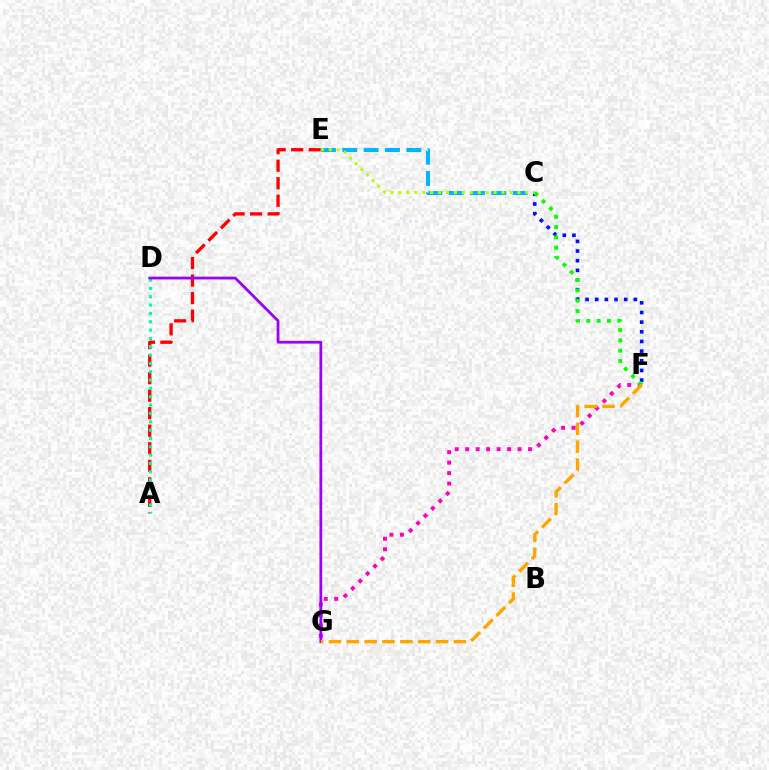{('C', 'E'): [{'color': '#00b5ff', 'line_style': 'dashed', 'thickness': 2.9}, {'color': '#b3ff00', 'line_style': 'dotted', 'thickness': 2.16}], ('A', 'E'): [{'color': '#ff0000', 'line_style': 'dashed', 'thickness': 2.38}], ('F', 'G'): [{'color': '#ff00bd', 'line_style': 'dotted', 'thickness': 2.85}, {'color': '#ffa500', 'line_style': 'dashed', 'thickness': 2.43}], ('C', 'F'): [{'color': '#0010ff', 'line_style': 'dotted', 'thickness': 2.63}, {'color': '#08ff00', 'line_style': 'dotted', 'thickness': 2.8}], ('A', 'D'): [{'color': '#00ff9d', 'line_style': 'dotted', 'thickness': 2.26}], ('D', 'G'): [{'color': '#9b00ff', 'line_style': 'solid', 'thickness': 1.99}]}